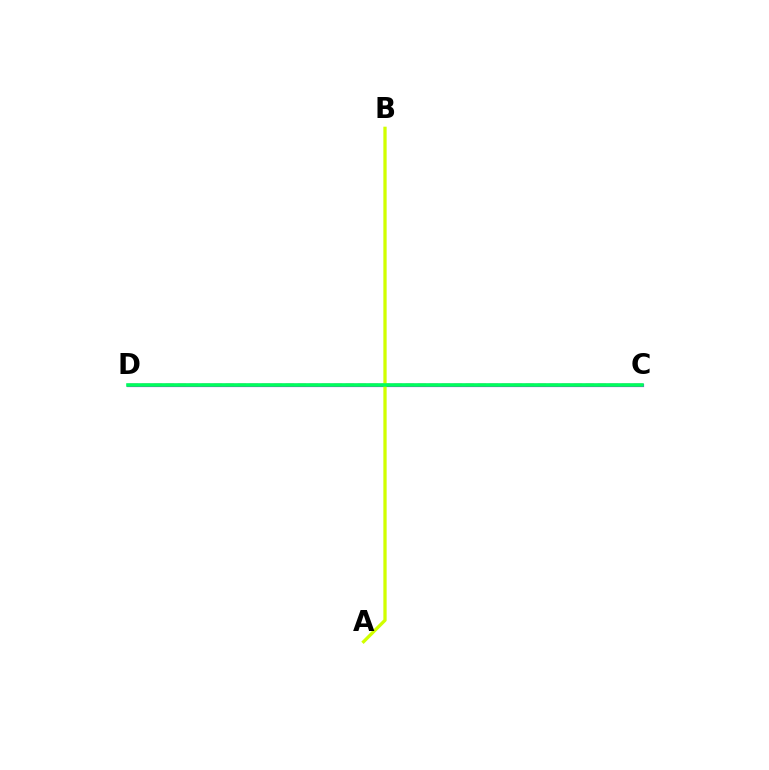{('C', 'D'): [{'color': '#b900ff', 'line_style': 'solid', 'thickness': 2.29}, {'color': '#ff0000', 'line_style': 'dashed', 'thickness': 1.63}, {'color': '#0074ff', 'line_style': 'solid', 'thickness': 1.57}, {'color': '#00ff5c', 'line_style': 'solid', 'thickness': 2.57}], ('A', 'B'): [{'color': '#d1ff00', 'line_style': 'solid', 'thickness': 2.36}]}